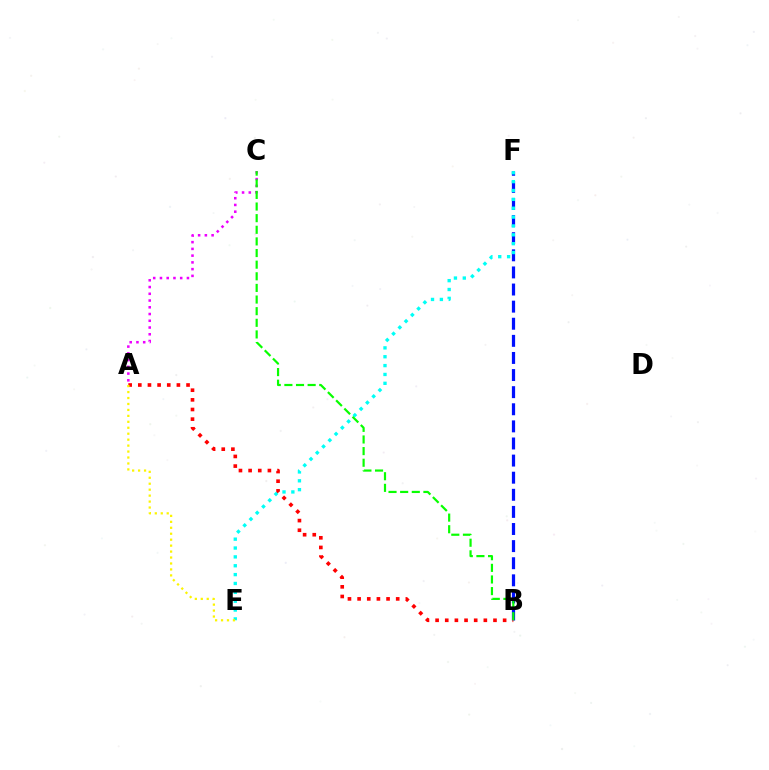{('B', 'F'): [{'color': '#0010ff', 'line_style': 'dashed', 'thickness': 2.32}], ('A', 'C'): [{'color': '#ee00ff', 'line_style': 'dotted', 'thickness': 1.83}], ('A', 'B'): [{'color': '#ff0000', 'line_style': 'dotted', 'thickness': 2.62}], ('E', 'F'): [{'color': '#00fff6', 'line_style': 'dotted', 'thickness': 2.41}], ('B', 'C'): [{'color': '#08ff00', 'line_style': 'dashed', 'thickness': 1.58}], ('A', 'E'): [{'color': '#fcf500', 'line_style': 'dotted', 'thickness': 1.62}]}